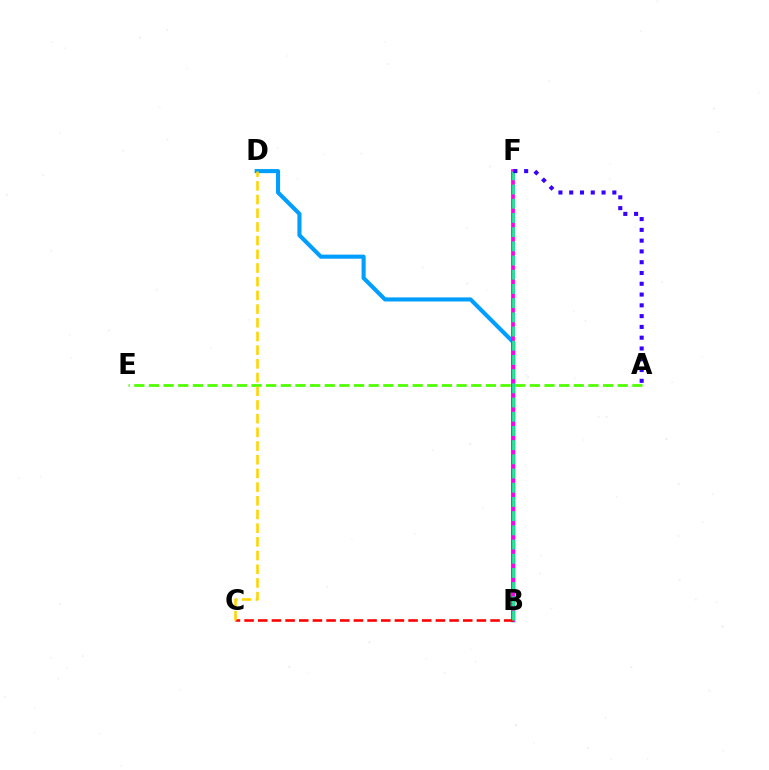{('B', 'D'): [{'color': '#009eff', 'line_style': 'solid', 'thickness': 2.94}], ('B', 'F'): [{'color': '#ff00ed', 'line_style': 'solid', 'thickness': 2.72}, {'color': '#00ff86', 'line_style': 'dashed', 'thickness': 1.93}], ('A', 'E'): [{'color': '#4fff00', 'line_style': 'dashed', 'thickness': 1.99}], ('B', 'C'): [{'color': '#ff0000', 'line_style': 'dashed', 'thickness': 1.86}], ('C', 'D'): [{'color': '#ffd500', 'line_style': 'dashed', 'thickness': 1.86}], ('A', 'F'): [{'color': '#3700ff', 'line_style': 'dotted', 'thickness': 2.93}]}